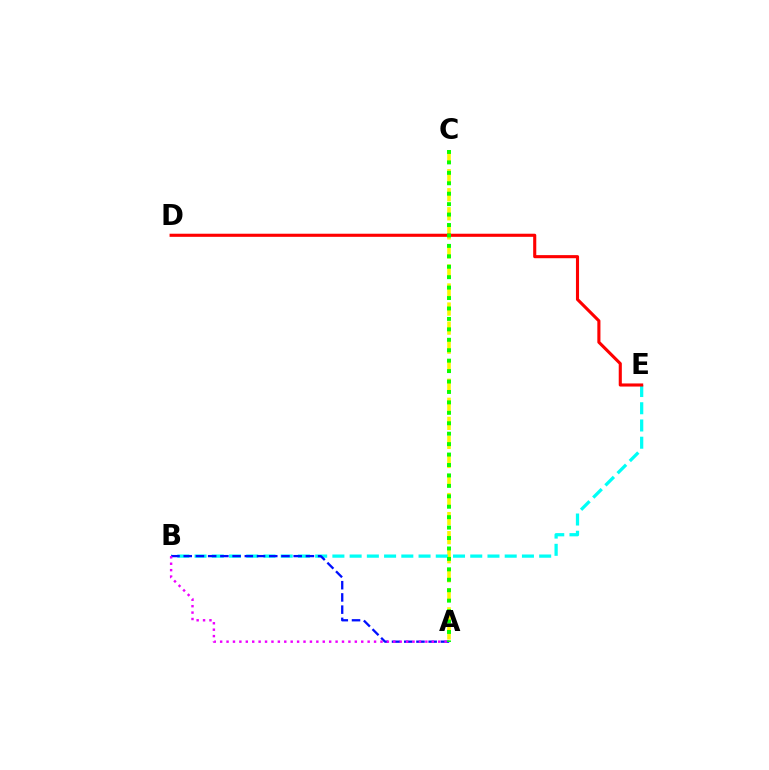{('A', 'C'): [{'color': '#fcf500', 'line_style': 'dashed', 'thickness': 2.59}, {'color': '#08ff00', 'line_style': 'dotted', 'thickness': 2.83}], ('B', 'E'): [{'color': '#00fff6', 'line_style': 'dashed', 'thickness': 2.34}], ('A', 'B'): [{'color': '#0010ff', 'line_style': 'dashed', 'thickness': 1.66}, {'color': '#ee00ff', 'line_style': 'dotted', 'thickness': 1.74}], ('D', 'E'): [{'color': '#ff0000', 'line_style': 'solid', 'thickness': 2.23}]}